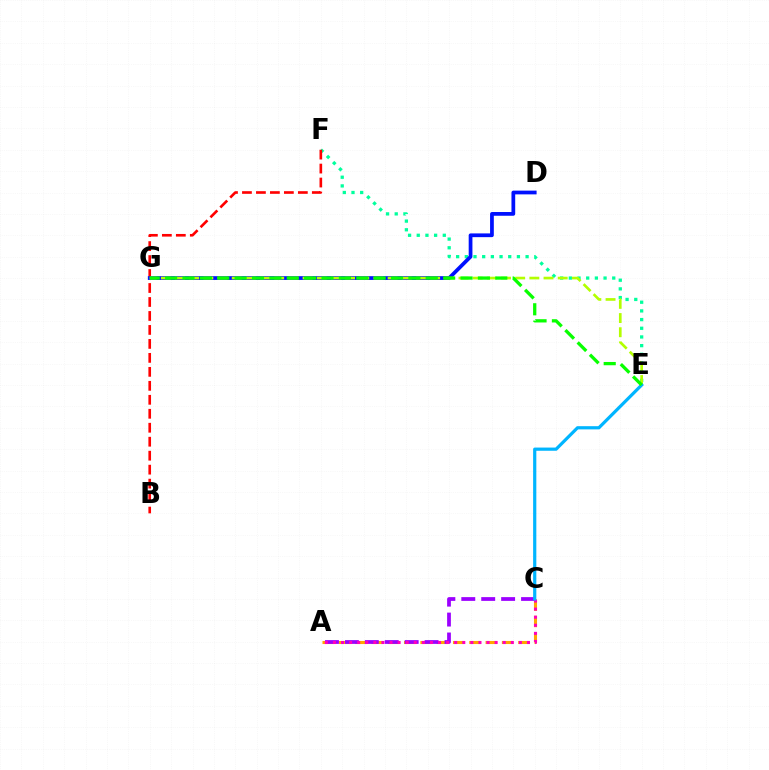{('A', 'C'): [{'color': '#ffa500', 'line_style': 'dashed', 'thickness': 2.22}, {'color': '#9b00ff', 'line_style': 'dashed', 'thickness': 2.71}, {'color': '#ff00bd', 'line_style': 'dotted', 'thickness': 2.2}], ('E', 'F'): [{'color': '#00ff9d', 'line_style': 'dotted', 'thickness': 2.36}], ('B', 'F'): [{'color': '#ff0000', 'line_style': 'dashed', 'thickness': 1.9}], ('D', 'G'): [{'color': '#0010ff', 'line_style': 'solid', 'thickness': 2.69}], ('E', 'G'): [{'color': '#b3ff00', 'line_style': 'dashed', 'thickness': 1.93}, {'color': '#08ff00', 'line_style': 'dashed', 'thickness': 2.36}], ('C', 'E'): [{'color': '#00b5ff', 'line_style': 'solid', 'thickness': 2.31}]}